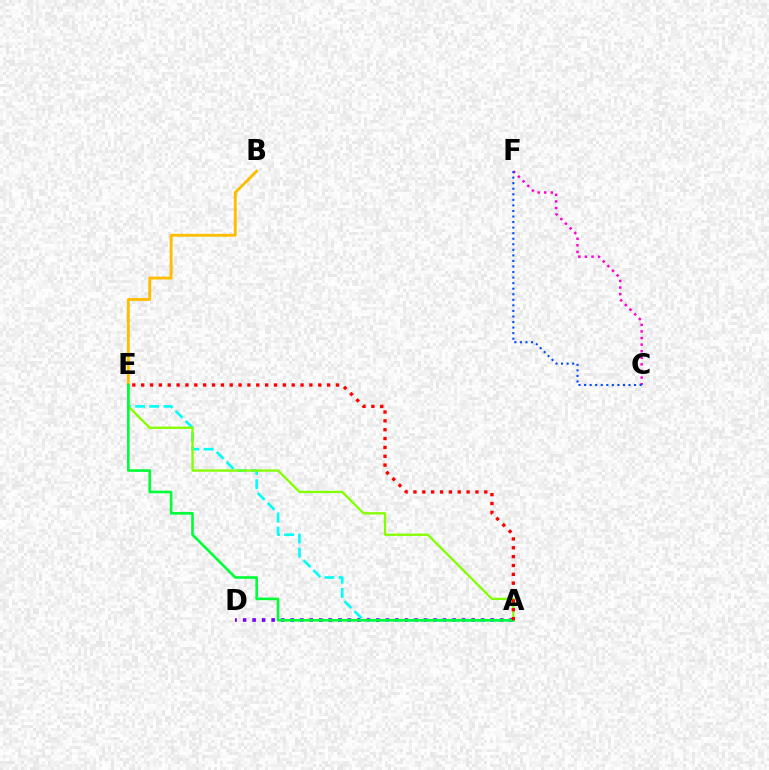{('A', 'D'): [{'color': '#7200ff', 'line_style': 'dotted', 'thickness': 2.59}], ('C', 'F'): [{'color': '#ff00cf', 'line_style': 'dotted', 'thickness': 1.79}, {'color': '#004bff', 'line_style': 'dotted', 'thickness': 1.51}], ('A', 'E'): [{'color': '#00fff6', 'line_style': 'dashed', 'thickness': 1.92}, {'color': '#84ff00', 'line_style': 'solid', 'thickness': 1.66}, {'color': '#00ff39', 'line_style': 'solid', 'thickness': 1.89}, {'color': '#ff0000', 'line_style': 'dotted', 'thickness': 2.41}], ('B', 'E'): [{'color': '#ffbd00', 'line_style': 'solid', 'thickness': 2.07}]}